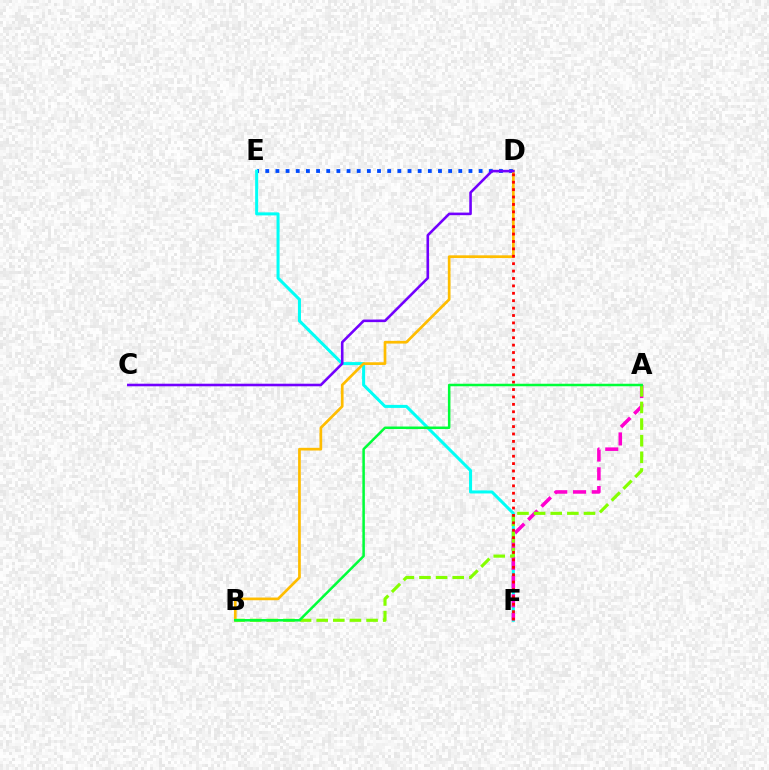{('D', 'E'): [{'color': '#004bff', 'line_style': 'dotted', 'thickness': 2.76}], ('E', 'F'): [{'color': '#00fff6', 'line_style': 'solid', 'thickness': 2.18}], ('A', 'F'): [{'color': '#ff00cf', 'line_style': 'dashed', 'thickness': 2.55}], ('B', 'D'): [{'color': '#ffbd00', 'line_style': 'solid', 'thickness': 1.94}], ('A', 'B'): [{'color': '#84ff00', 'line_style': 'dashed', 'thickness': 2.26}, {'color': '#00ff39', 'line_style': 'solid', 'thickness': 1.81}], ('C', 'D'): [{'color': '#7200ff', 'line_style': 'solid', 'thickness': 1.86}], ('D', 'F'): [{'color': '#ff0000', 'line_style': 'dotted', 'thickness': 2.01}]}